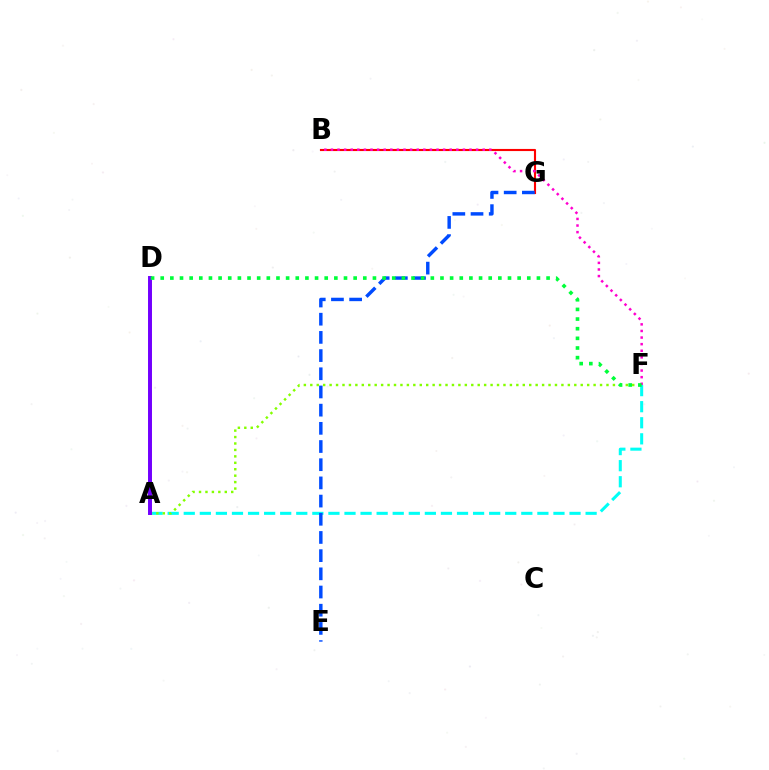{('B', 'G'): [{'color': '#ff0000', 'line_style': 'solid', 'thickness': 1.53}], ('A', 'D'): [{'color': '#ffbd00', 'line_style': 'dashed', 'thickness': 1.92}, {'color': '#7200ff', 'line_style': 'solid', 'thickness': 2.85}], ('A', 'F'): [{'color': '#00fff6', 'line_style': 'dashed', 'thickness': 2.18}, {'color': '#84ff00', 'line_style': 'dotted', 'thickness': 1.75}], ('E', 'G'): [{'color': '#004bff', 'line_style': 'dashed', 'thickness': 2.47}], ('B', 'F'): [{'color': '#ff00cf', 'line_style': 'dotted', 'thickness': 1.79}], ('D', 'F'): [{'color': '#00ff39', 'line_style': 'dotted', 'thickness': 2.62}]}